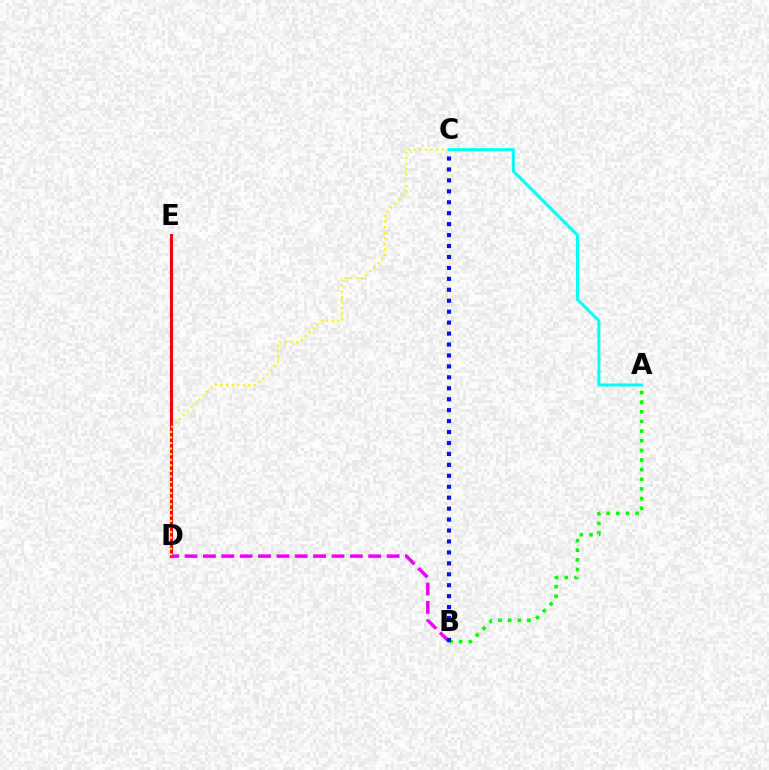{('D', 'E'): [{'color': '#ff0000', 'line_style': 'solid', 'thickness': 2.25}], ('A', 'B'): [{'color': '#08ff00', 'line_style': 'dotted', 'thickness': 2.62}], ('B', 'D'): [{'color': '#ee00ff', 'line_style': 'dashed', 'thickness': 2.49}], ('C', 'D'): [{'color': '#fcf500', 'line_style': 'dotted', 'thickness': 1.51}], ('B', 'C'): [{'color': '#0010ff', 'line_style': 'dotted', 'thickness': 2.97}], ('A', 'C'): [{'color': '#00fff6', 'line_style': 'solid', 'thickness': 2.19}]}